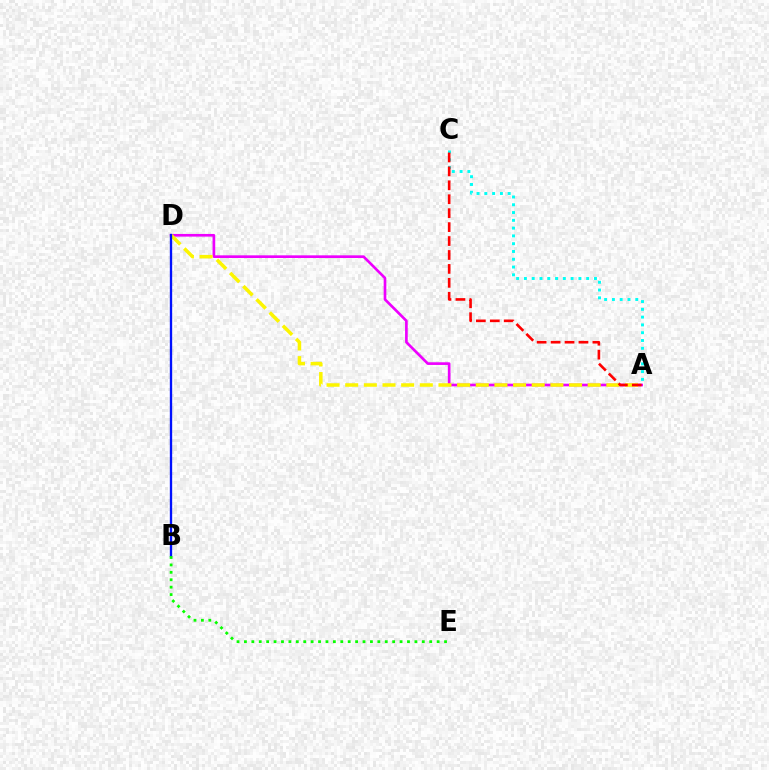{('A', 'D'): [{'color': '#ee00ff', 'line_style': 'solid', 'thickness': 1.92}, {'color': '#fcf500', 'line_style': 'dashed', 'thickness': 2.53}], ('A', 'C'): [{'color': '#00fff6', 'line_style': 'dotted', 'thickness': 2.12}, {'color': '#ff0000', 'line_style': 'dashed', 'thickness': 1.89}], ('B', 'D'): [{'color': '#0010ff', 'line_style': 'solid', 'thickness': 1.68}], ('B', 'E'): [{'color': '#08ff00', 'line_style': 'dotted', 'thickness': 2.01}]}